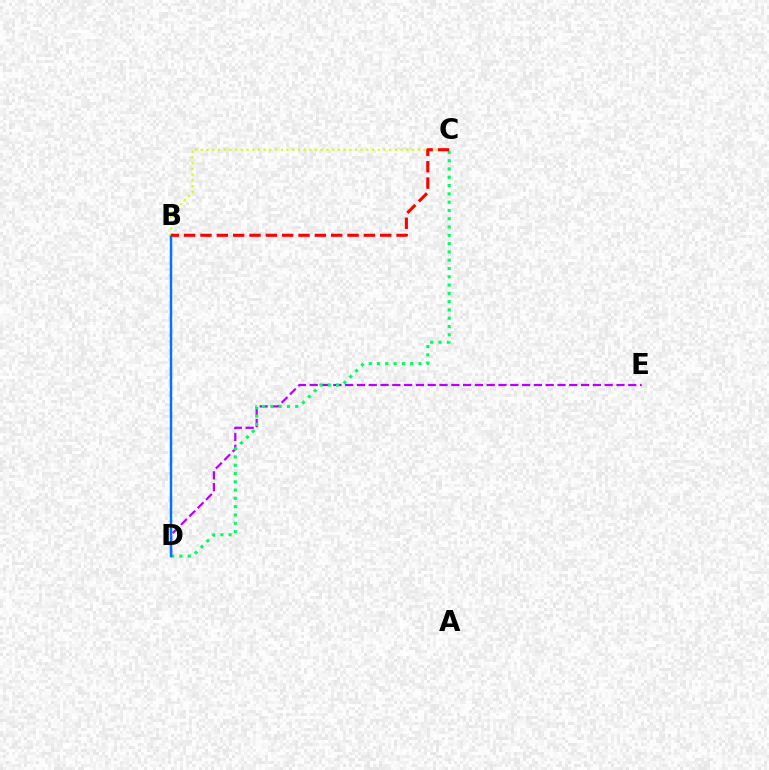{('D', 'E'): [{'color': '#b900ff', 'line_style': 'dashed', 'thickness': 1.6}], ('C', 'D'): [{'color': '#00ff5c', 'line_style': 'dotted', 'thickness': 2.25}], ('B', 'D'): [{'color': '#0074ff', 'line_style': 'solid', 'thickness': 1.78}], ('B', 'C'): [{'color': '#d1ff00', 'line_style': 'dotted', 'thickness': 1.55}, {'color': '#ff0000', 'line_style': 'dashed', 'thickness': 2.22}]}